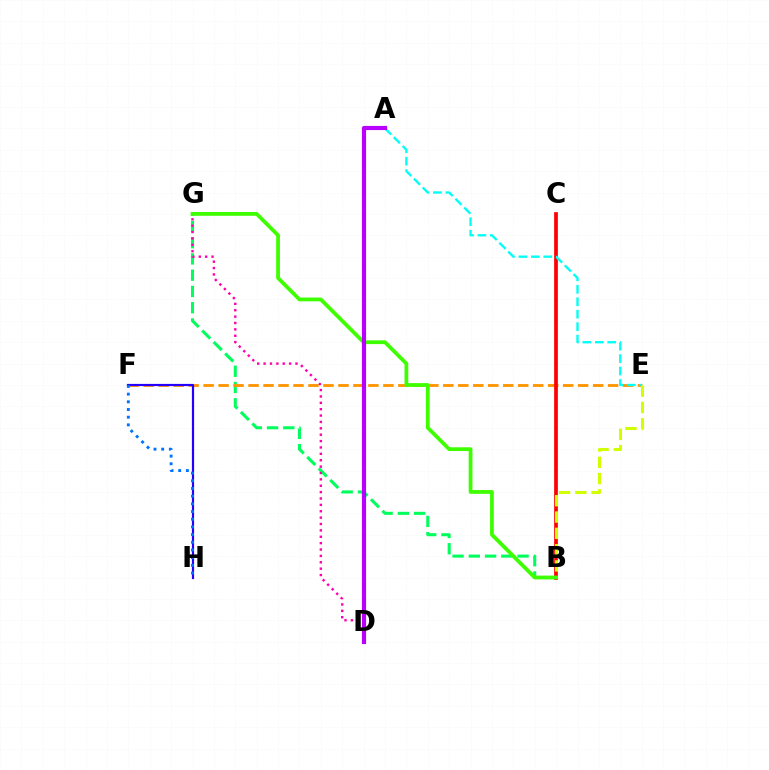{('B', 'G'): [{'color': '#00ff5c', 'line_style': 'dashed', 'thickness': 2.21}, {'color': '#3dff00', 'line_style': 'solid', 'thickness': 2.71}], ('E', 'F'): [{'color': '#ff9400', 'line_style': 'dashed', 'thickness': 2.04}], ('B', 'C'): [{'color': '#ff0000', 'line_style': 'solid', 'thickness': 2.67}], ('D', 'G'): [{'color': '#ff00ac', 'line_style': 'dotted', 'thickness': 1.73}], ('A', 'E'): [{'color': '#00fff6', 'line_style': 'dashed', 'thickness': 1.69}], ('B', 'E'): [{'color': '#d1ff00', 'line_style': 'dashed', 'thickness': 2.21}], ('F', 'H'): [{'color': '#2500ff', 'line_style': 'solid', 'thickness': 1.58}, {'color': '#0074ff', 'line_style': 'dotted', 'thickness': 2.09}], ('A', 'D'): [{'color': '#b900ff', 'line_style': 'solid', 'thickness': 2.99}]}